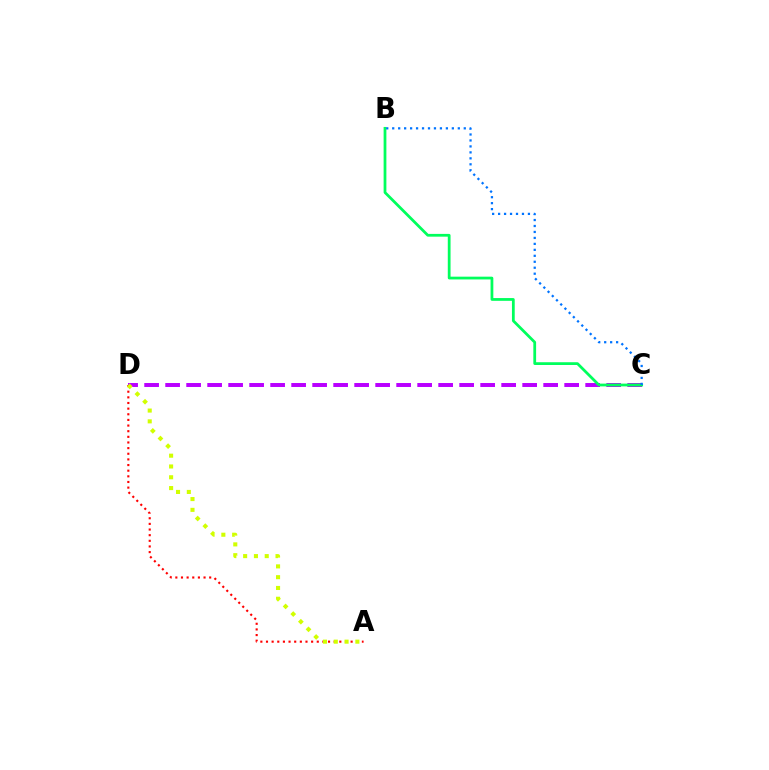{('A', 'D'): [{'color': '#ff0000', 'line_style': 'dotted', 'thickness': 1.53}, {'color': '#d1ff00', 'line_style': 'dotted', 'thickness': 2.93}], ('C', 'D'): [{'color': '#b900ff', 'line_style': 'dashed', 'thickness': 2.85}], ('B', 'C'): [{'color': '#00ff5c', 'line_style': 'solid', 'thickness': 1.99}, {'color': '#0074ff', 'line_style': 'dotted', 'thickness': 1.62}]}